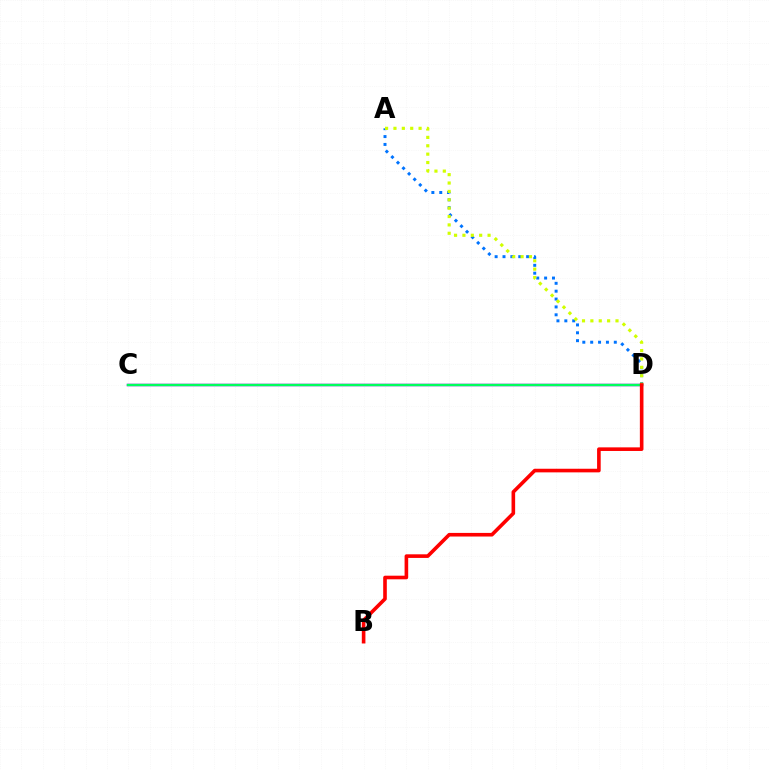{('C', 'D'): [{'color': '#b900ff', 'line_style': 'solid', 'thickness': 1.79}, {'color': '#00ff5c', 'line_style': 'solid', 'thickness': 1.72}], ('A', 'D'): [{'color': '#0074ff', 'line_style': 'dotted', 'thickness': 2.14}, {'color': '#d1ff00', 'line_style': 'dotted', 'thickness': 2.28}], ('B', 'D'): [{'color': '#ff0000', 'line_style': 'solid', 'thickness': 2.6}]}